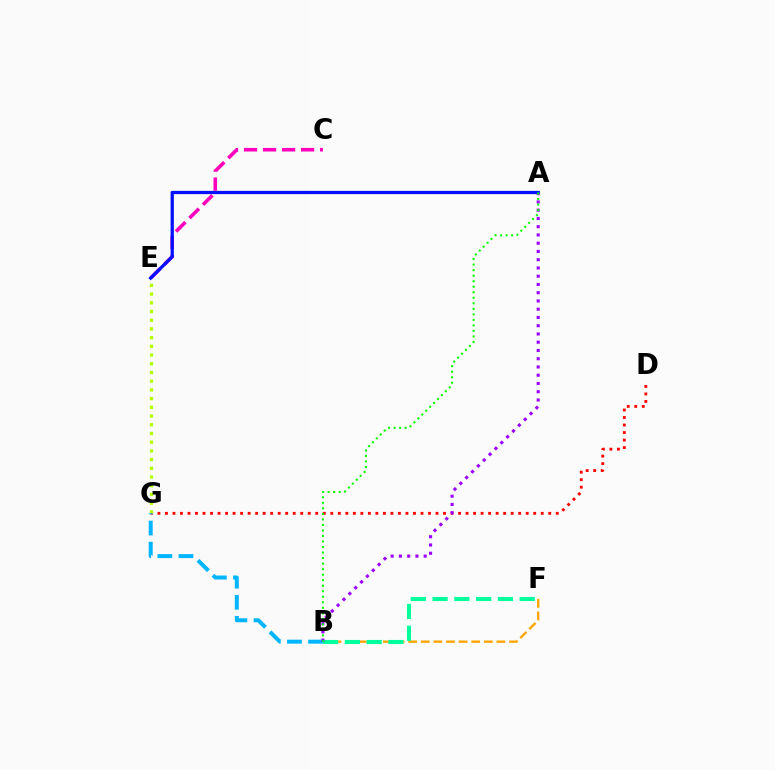{('D', 'G'): [{'color': '#ff0000', 'line_style': 'dotted', 'thickness': 2.04}], ('C', 'E'): [{'color': '#ff00bd', 'line_style': 'dashed', 'thickness': 2.58}], ('E', 'G'): [{'color': '#b3ff00', 'line_style': 'dotted', 'thickness': 2.37}], ('B', 'G'): [{'color': '#00b5ff', 'line_style': 'dashed', 'thickness': 2.87}], ('B', 'F'): [{'color': '#ffa500', 'line_style': 'dashed', 'thickness': 1.71}, {'color': '#00ff9d', 'line_style': 'dashed', 'thickness': 2.96}], ('A', 'B'): [{'color': '#9b00ff', 'line_style': 'dotted', 'thickness': 2.24}, {'color': '#08ff00', 'line_style': 'dotted', 'thickness': 1.5}], ('A', 'E'): [{'color': '#0010ff', 'line_style': 'solid', 'thickness': 2.34}]}